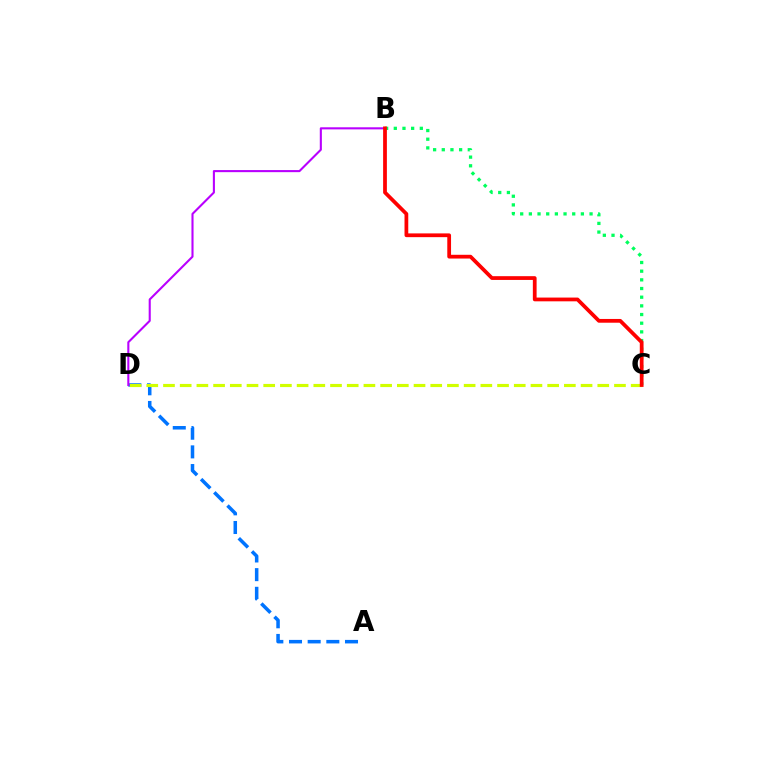{('B', 'C'): [{'color': '#00ff5c', 'line_style': 'dotted', 'thickness': 2.36}, {'color': '#ff0000', 'line_style': 'solid', 'thickness': 2.71}], ('A', 'D'): [{'color': '#0074ff', 'line_style': 'dashed', 'thickness': 2.54}], ('C', 'D'): [{'color': '#d1ff00', 'line_style': 'dashed', 'thickness': 2.27}], ('B', 'D'): [{'color': '#b900ff', 'line_style': 'solid', 'thickness': 1.51}]}